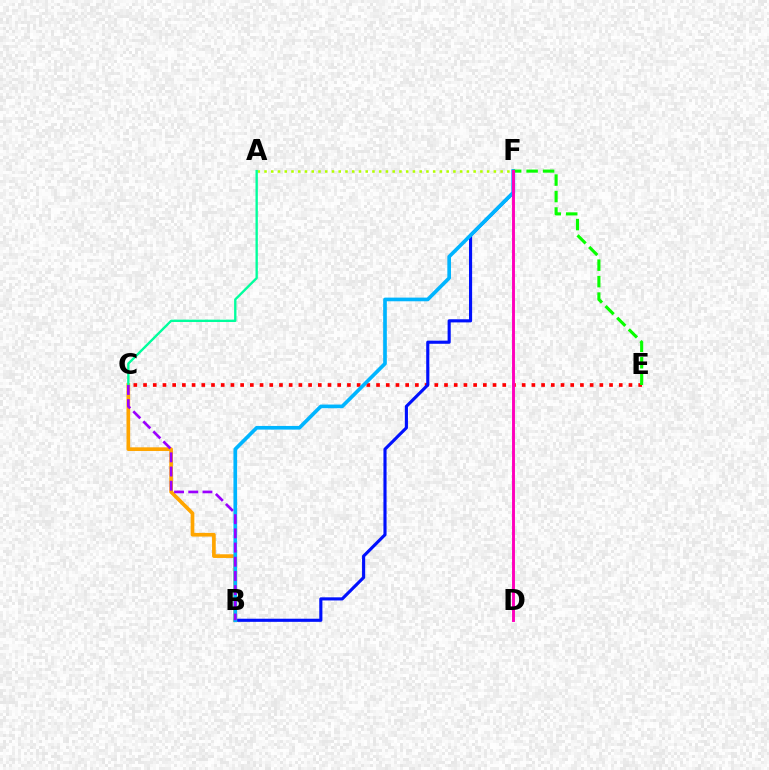{('C', 'E'): [{'color': '#ff0000', 'line_style': 'dotted', 'thickness': 2.64}], ('B', 'F'): [{'color': '#0010ff', 'line_style': 'solid', 'thickness': 2.25}, {'color': '#00b5ff', 'line_style': 'solid', 'thickness': 2.64}], ('B', 'C'): [{'color': '#ffa500', 'line_style': 'solid', 'thickness': 2.65}, {'color': '#9b00ff', 'line_style': 'dashed', 'thickness': 1.93}], ('E', 'F'): [{'color': '#08ff00', 'line_style': 'dashed', 'thickness': 2.24}], ('D', 'F'): [{'color': '#ff00bd', 'line_style': 'solid', 'thickness': 2.1}], ('A', 'F'): [{'color': '#b3ff00', 'line_style': 'dotted', 'thickness': 1.83}], ('A', 'C'): [{'color': '#00ff9d', 'line_style': 'solid', 'thickness': 1.69}]}